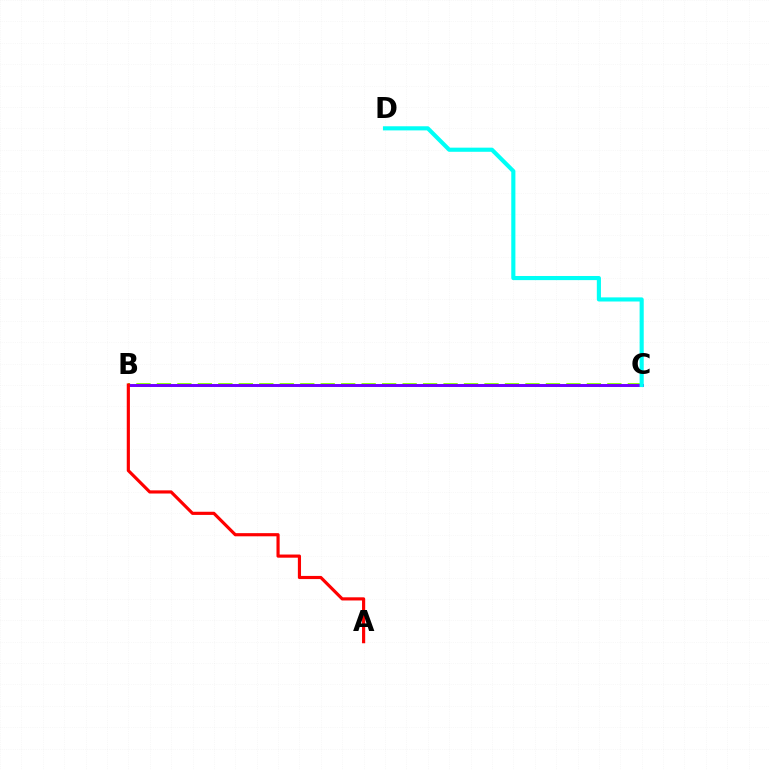{('B', 'C'): [{'color': '#84ff00', 'line_style': 'dashed', 'thickness': 2.78}, {'color': '#7200ff', 'line_style': 'solid', 'thickness': 2.13}], ('A', 'B'): [{'color': '#ff0000', 'line_style': 'solid', 'thickness': 2.27}], ('C', 'D'): [{'color': '#00fff6', 'line_style': 'solid', 'thickness': 2.97}]}